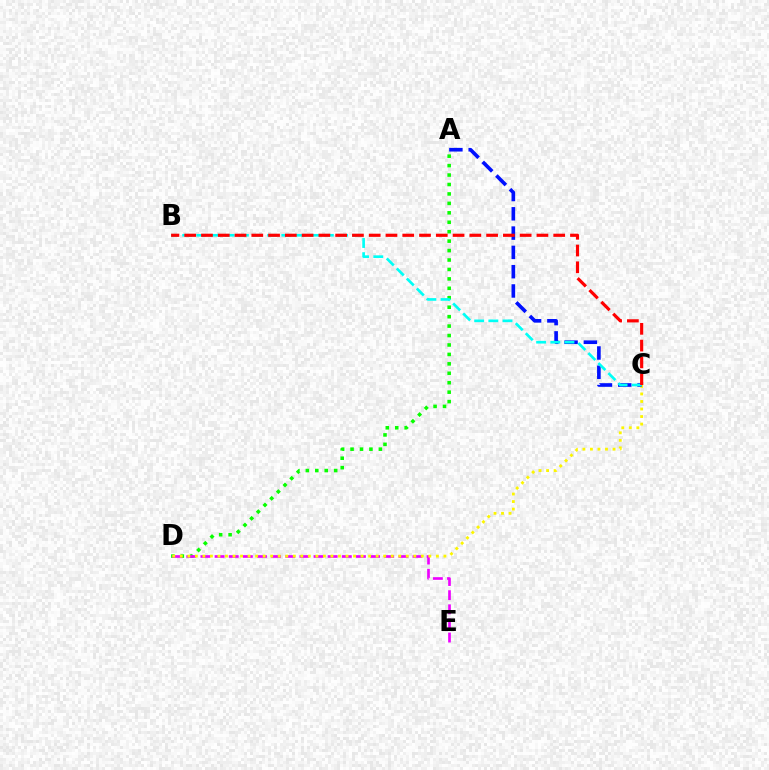{('A', 'D'): [{'color': '#08ff00', 'line_style': 'dotted', 'thickness': 2.56}], ('D', 'E'): [{'color': '#ee00ff', 'line_style': 'dashed', 'thickness': 1.92}], ('C', 'D'): [{'color': '#fcf500', 'line_style': 'dotted', 'thickness': 2.05}], ('A', 'C'): [{'color': '#0010ff', 'line_style': 'dashed', 'thickness': 2.62}], ('B', 'C'): [{'color': '#00fff6', 'line_style': 'dashed', 'thickness': 1.92}, {'color': '#ff0000', 'line_style': 'dashed', 'thickness': 2.28}]}